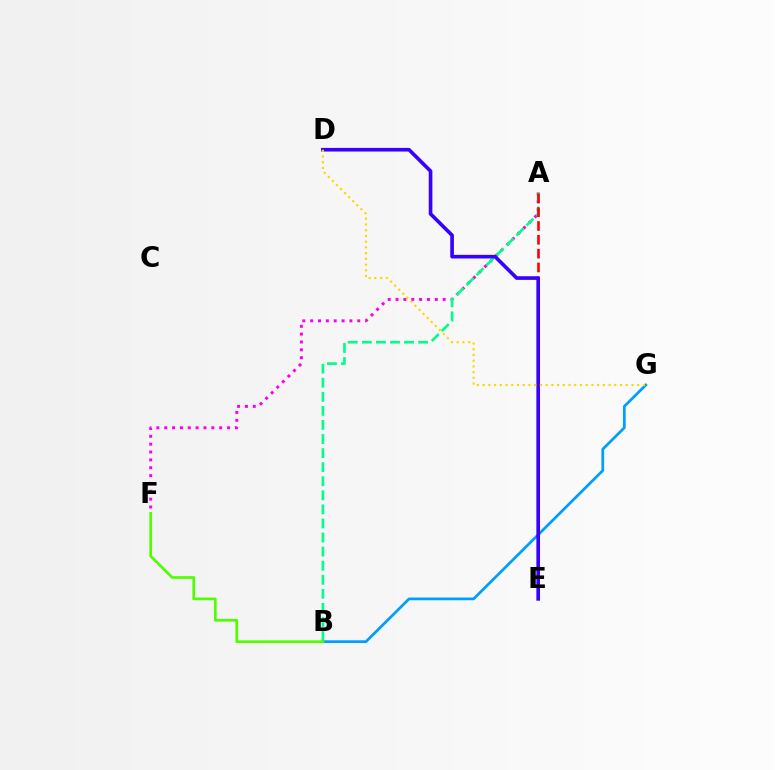{('A', 'F'): [{'color': '#ff00ed', 'line_style': 'dotted', 'thickness': 2.13}], ('A', 'B'): [{'color': '#00ff86', 'line_style': 'dashed', 'thickness': 1.91}], ('B', 'G'): [{'color': '#009eff', 'line_style': 'solid', 'thickness': 1.97}], ('A', 'E'): [{'color': '#ff0000', 'line_style': 'dashed', 'thickness': 1.88}], ('D', 'E'): [{'color': '#3700ff', 'line_style': 'solid', 'thickness': 2.62}], ('D', 'G'): [{'color': '#ffd500', 'line_style': 'dotted', 'thickness': 1.56}], ('B', 'F'): [{'color': '#4fff00', 'line_style': 'solid', 'thickness': 1.93}]}